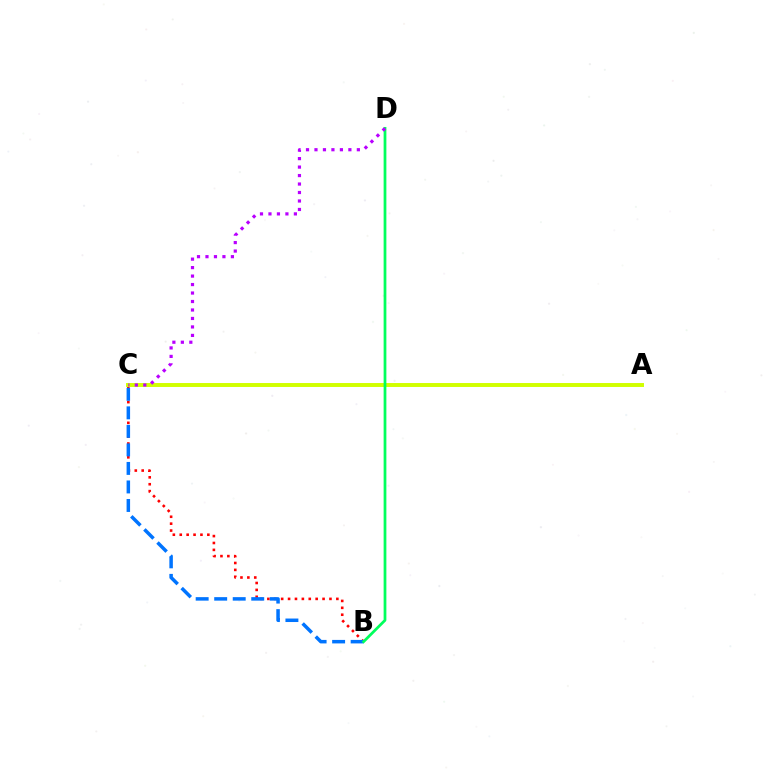{('A', 'C'): [{'color': '#d1ff00', 'line_style': 'solid', 'thickness': 2.84}], ('B', 'C'): [{'color': '#ff0000', 'line_style': 'dotted', 'thickness': 1.87}, {'color': '#0074ff', 'line_style': 'dashed', 'thickness': 2.52}], ('B', 'D'): [{'color': '#00ff5c', 'line_style': 'solid', 'thickness': 1.98}], ('C', 'D'): [{'color': '#b900ff', 'line_style': 'dotted', 'thickness': 2.3}]}